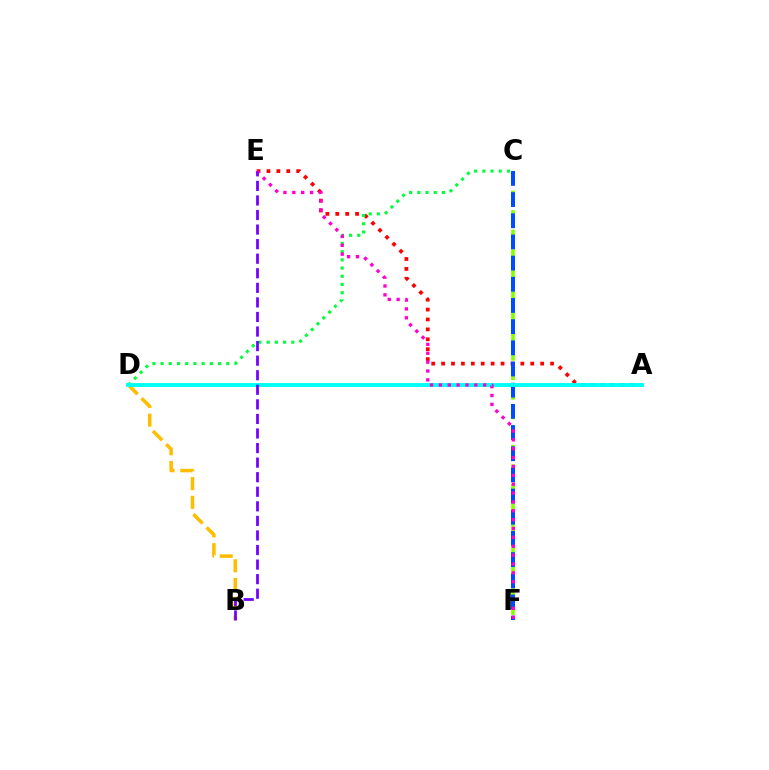{('C', 'F'): [{'color': '#84ff00', 'line_style': 'dashed', 'thickness': 2.66}, {'color': '#004bff', 'line_style': 'dashed', 'thickness': 2.88}], ('A', 'E'): [{'color': '#ff0000', 'line_style': 'dotted', 'thickness': 2.69}], ('B', 'D'): [{'color': '#ffbd00', 'line_style': 'dashed', 'thickness': 2.55}], ('C', 'D'): [{'color': '#00ff39', 'line_style': 'dotted', 'thickness': 2.23}], ('A', 'D'): [{'color': '#00fff6', 'line_style': 'solid', 'thickness': 2.8}], ('E', 'F'): [{'color': '#ff00cf', 'line_style': 'dotted', 'thickness': 2.41}], ('B', 'E'): [{'color': '#7200ff', 'line_style': 'dashed', 'thickness': 1.98}]}